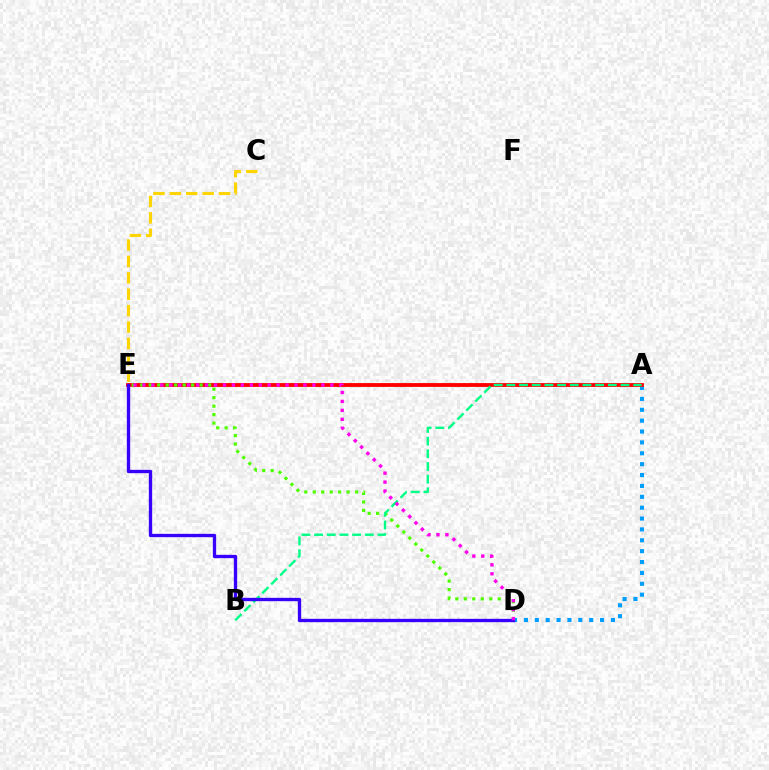{('A', 'D'): [{'color': '#009eff', 'line_style': 'dotted', 'thickness': 2.95}], ('A', 'E'): [{'color': '#ff0000', 'line_style': 'solid', 'thickness': 2.76}], ('D', 'E'): [{'color': '#4fff00', 'line_style': 'dotted', 'thickness': 2.3}, {'color': '#3700ff', 'line_style': 'solid', 'thickness': 2.4}, {'color': '#ff00ed', 'line_style': 'dotted', 'thickness': 2.43}], ('C', 'E'): [{'color': '#ffd500', 'line_style': 'dashed', 'thickness': 2.23}], ('A', 'B'): [{'color': '#00ff86', 'line_style': 'dashed', 'thickness': 1.72}]}